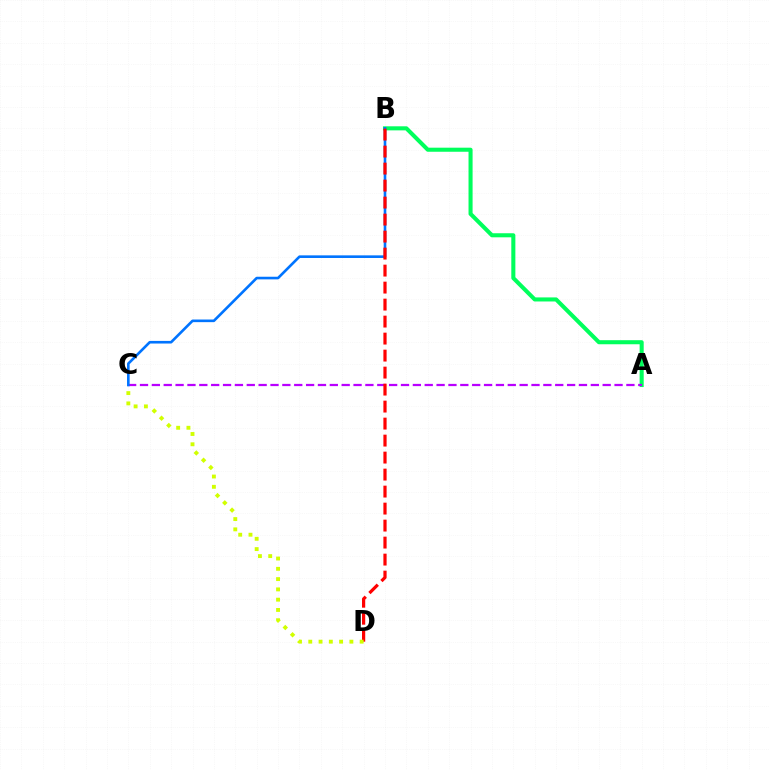{('A', 'B'): [{'color': '#00ff5c', 'line_style': 'solid', 'thickness': 2.93}], ('A', 'C'): [{'color': '#b900ff', 'line_style': 'dashed', 'thickness': 1.61}], ('B', 'C'): [{'color': '#0074ff', 'line_style': 'solid', 'thickness': 1.89}], ('B', 'D'): [{'color': '#ff0000', 'line_style': 'dashed', 'thickness': 2.31}], ('C', 'D'): [{'color': '#d1ff00', 'line_style': 'dotted', 'thickness': 2.79}]}